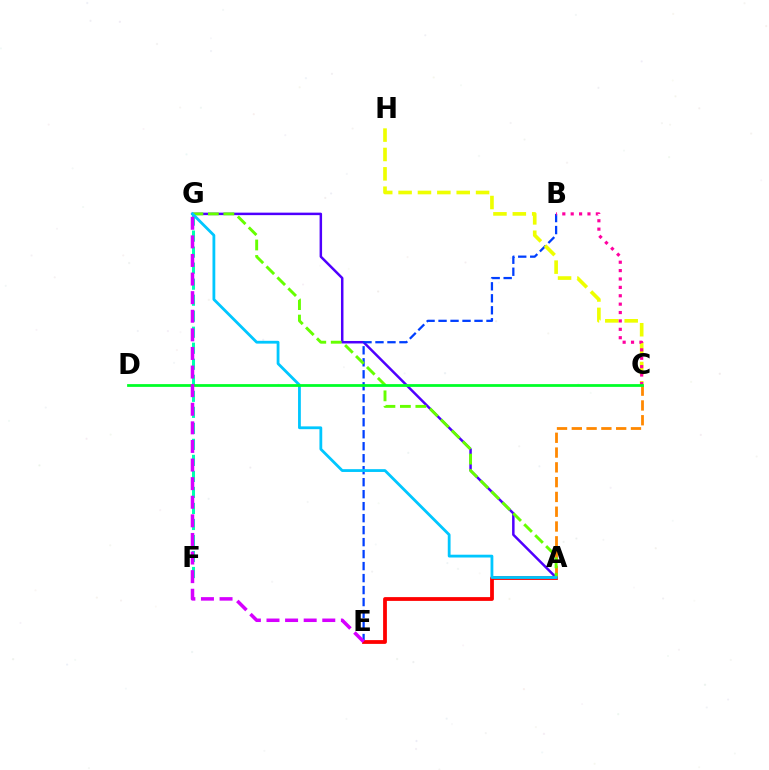{('A', 'G'): [{'color': '#4f00ff', 'line_style': 'solid', 'thickness': 1.79}, {'color': '#66ff00', 'line_style': 'dashed', 'thickness': 2.1}, {'color': '#00c7ff', 'line_style': 'solid', 'thickness': 2.02}], ('F', 'G'): [{'color': '#00ffaf', 'line_style': 'dashed', 'thickness': 2.18}], ('B', 'E'): [{'color': '#003fff', 'line_style': 'dashed', 'thickness': 1.63}], ('C', 'H'): [{'color': '#eeff00', 'line_style': 'dashed', 'thickness': 2.63}], ('A', 'E'): [{'color': '#ff0000', 'line_style': 'solid', 'thickness': 2.72}], ('A', 'C'): [{'color': '#ff8800', 'line_style': 'dashed', 'thickness': 2.01}], ('B', 'C'): [{'color': '#ff00a0', 'line_style': 'dotted', 'thickness': 2.28}], ('C', 'D'): [{'color': '#00ff27', 'line_style': 'solid', 'thickness': 1.99}], ('E', 'G'): [{'color': '#d600ff', 'line_style': 'dashed', 'thickness': 2.53}]}